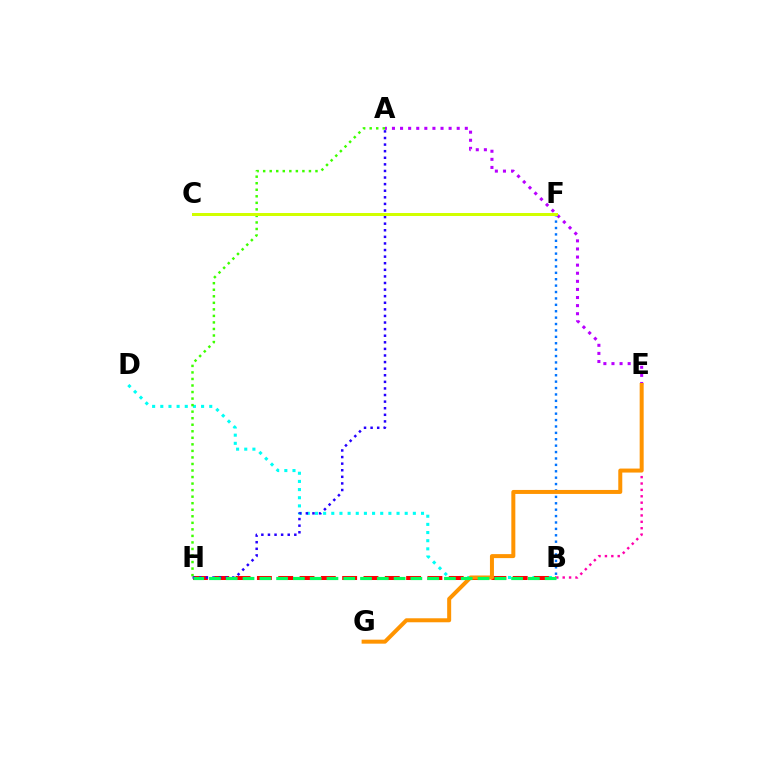{('B', 'D'): [{'color': '#00fff6', 'line_style': 'dotted', 'thickness': 2.22}], ('B', 'H'): [{'color': '#ff0000', 'line_style': 'dashed', 'thickness': 2.9}, {'color': '#00ff5c', 'line_style': 'dashed', 'thickness': 2.28}], ('A', 'H'): [{'color': '#2500ff', 'line_style': 'dotted', 'thickness': 1.79}, {'color': '#3dff00', 'line_style': 'dotted', 'thickness': 1.78}], ('B', 'E'): [{'color': '#ff00ac', 'line_style': 'dotted', 'thickness': 1.74}], ('A', 'E'): [{'color': '#b900ff', 'line_style': 'dotted', 'thickness': 2.2}], ('B', 'F'): [{'color': '#0074ff', 'line_style': 'dotted', 'thickness': 1.74}], ('E', 'G'): [{'color': '#ff9400', 'line_style': 'solid', 'thickness': 2.88}], ('C', 'F'): [{'color': '#d1ff00', 'line_style': 'solid', 'thickness': 2.15}]}